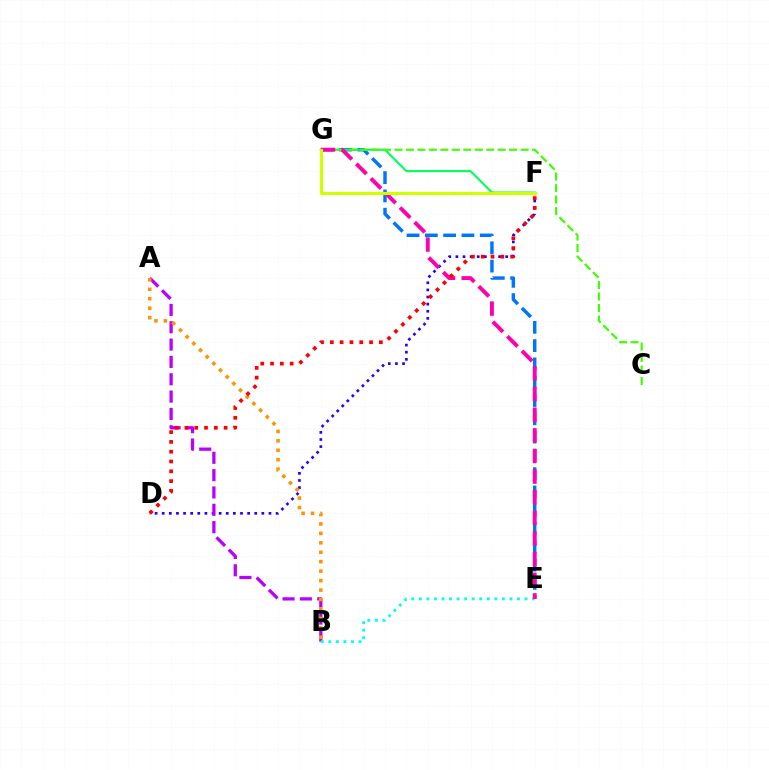{('E', 'G'): [{'color': '#0074ff', 'line_style': 'dashed', 'thickness': 2.48}, {'color': '#ff00ac', 'line_style': 'dashed', 'thickness': 2.8}], ('D', 'F'): [{'color': '#2500ff', 'line_style': 'dotted', 'thickness': 1.93}, {'color': '#ff0000', 'line_style': 'dotted', 'thickness': 2.66}], ('A', 'B'): [{'color': '#b900ff', 'line_style': 'dashed', 'thickness': 2.35}, {'color': '#ff9400', 'line_style': 'dotted', 'thickness': 2.57}], ('F', 'G'): [{'color': '#00ff5c', 'line_style': 'solid', 'thickness': 1.5}, {'color': '#d1ff00', 'line_style': 'solid', 'thickness': 2.24}], ('C', 'G'): [{'color': '#3dff00', 'line_style': 'dashed', 'thickness': 1.56}], ('B', 'E'): [{'color': '#00fff6', 'line_style': 'dotted', 'thickness': 2.05}]}